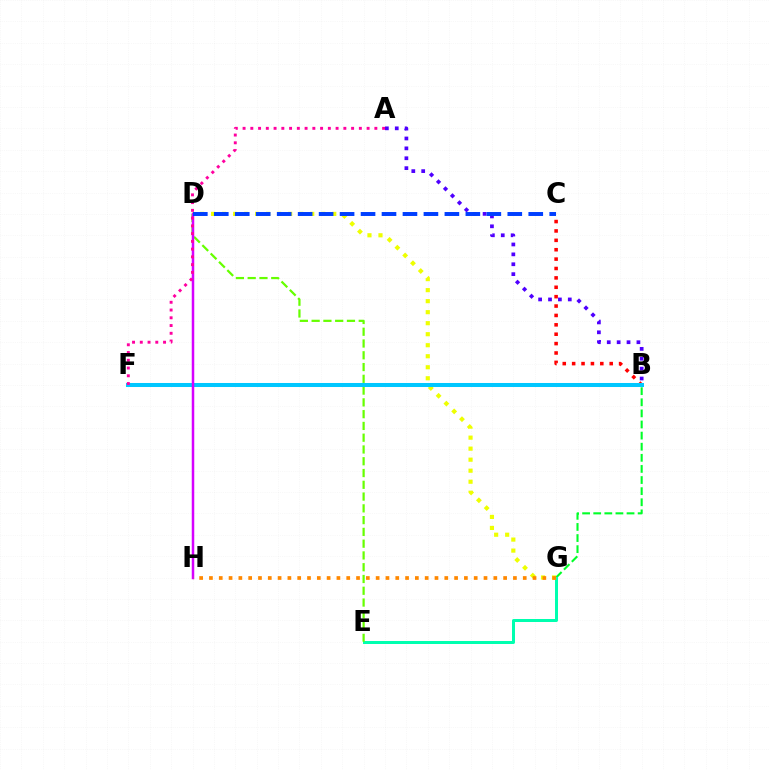{('B', 'G'): [{'color': '#00ff27', 'line_style': 'dashed', 'thickness': 1.51}], ('B', 'C'): [{'color': '#ff0000', 'line_style': 'dotted', 'thickness': 2.55}], ('E', 'G'): [{'color': '#00ffaf', 'line_style': 'solid', 'thickness': 2.16}], ('D', 'G'): [{'color': '#eeff00', 'line_style': 'dotted', 'thickness': 2.99}], ('D', 'E'): [{'color': '#66ff00', 'line_style': 'dashed', 'thickness': 1.6}], ('B', 'F'): [{'color': '#00c7ff', 'line_style': 'solid', 'thickness': 2.9}], ('A', 'B'): [{'color': '#4f00ff', 'line_style': 'dotted', 'thickness': 2.69}], ('D', 'H'): [{'color': '#d600ff', 'line_style': 'solid', 'thickness': 1.8}], ('G', 'H'): [{'color': '#ff8800', 'line_style': 'dotted', 'thickness': 2.66}], ('C', 'D'): [{'color': '#003fff', 'line_style': 'dashed', 'thickness': 2.85}], ('A', 'F'): [{'color': '#ff00a0', 'line_style': 'dotted', 'thickness': 2.11}]}